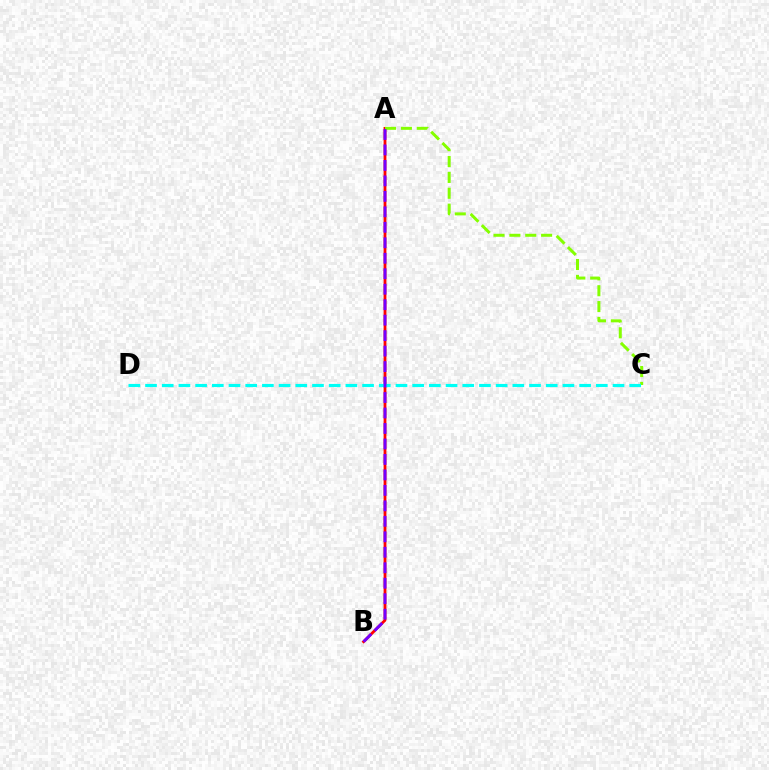{('A', 'B'): [{'color': '#ff0000', 'line_style': 'solid', 'thickness': 2.01}, {'color': '#7200ff', 'line_style': 'dashed', 'thickness': 2.1}], ('A', 'C'): [{'color': '#84ff00', 'line_style': 'dashed', 'thickness': 2.16}], ('C', 'D'): [{'color': '#00fff6', 'line_style': 'dashed', 'thickness': 2.27}]}